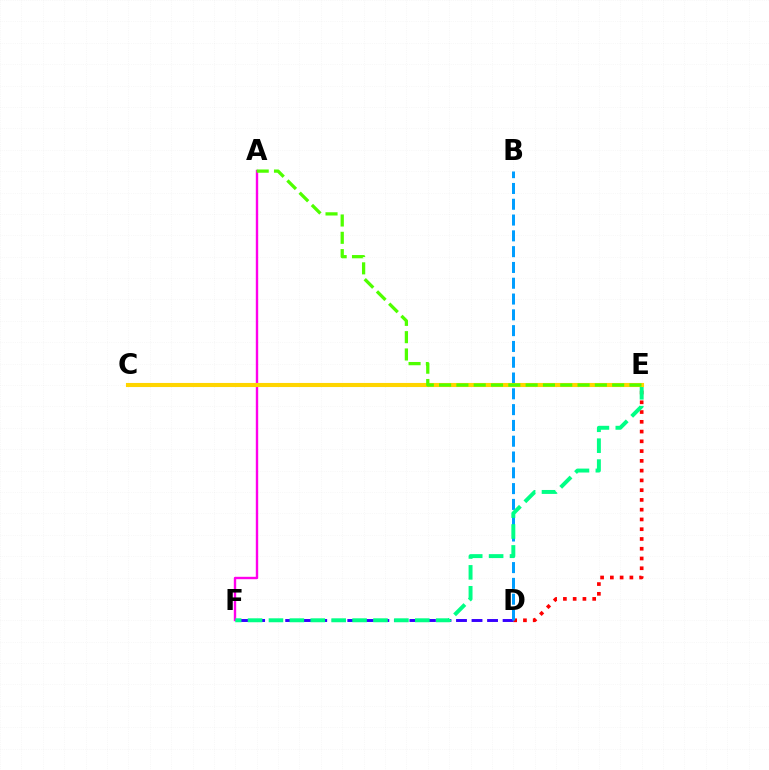{('D', 'E'): [{'color': '#ff0000', 'line_style': 'dotted', 'thickness': 2.65}], ('D', 'F'): [{'color': '#3700ff', 'line_style': 'dashed', 'thickness': 2.11}], ('A', 'F'): [{'color': '#ff00ed', 'line_style': 'solid', 'thickness': 1.72}], ('B', 'D'): [{'color': '#009eff', 'line_style': 'dashed', 'thickness': 2.15}], ('E', 'F'): [{'color': '#00ff86', 'line_style': 'dashed', 'thickness': 2.84}], ('C', 'E'): [{'color': '#ffd500', 'line_style': 'solid', 'thickness': 2.95}], ('A', 'E'): [{'color': '#4fff00', 'line_style': 'dashed', 'thickness': 2.35}]}